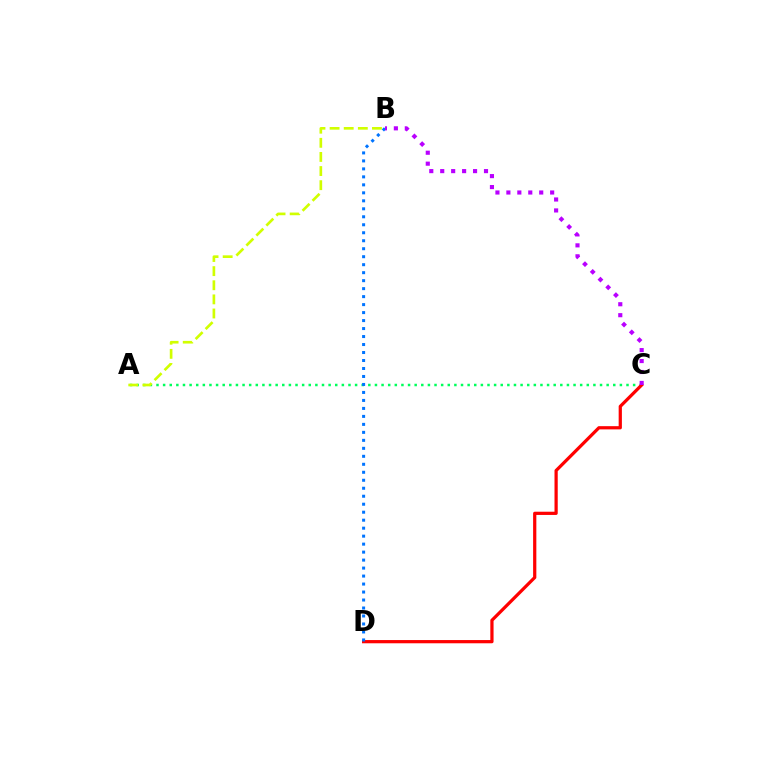{('A', 'C'): [{'color': '#00ff5c', 'line_style': 'dotted', 'thickness': 1.8}], ('A', 'B'): [{'color': '#d1ff00', 'line_style': 'dashed', 'thickness': 1.92}], ('C', 'D'): [{'color': '#ff0000', 'line_style': 'solid', 'thickness': 2.32}], ('B', 'D'): [{'color': '#0074ff', 'line_style': 'dotted', 'thickness': 2.17}], ('B', 'C'): [{'color': '#b900ff', 'line_style': 'dotted', 'thickness': 2.97}]}